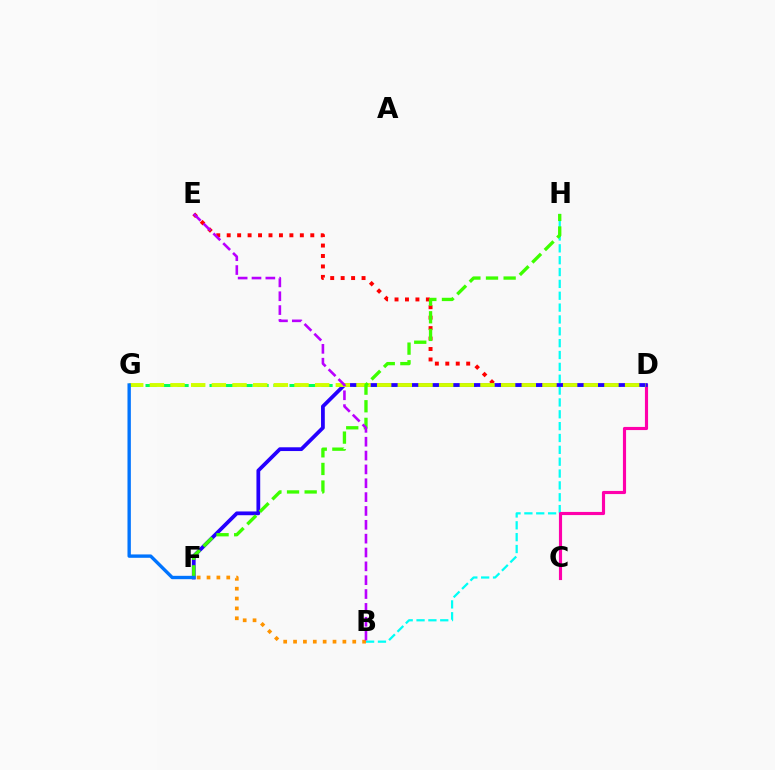{('B', 'H'): [{'color': '#00fff6', 'line_style': 'dashed', 'thickness': 1.61}], ('C', 'D'): [{'color': '#ff00ac', 'line_style': 'solid', 'thickness': 2.26}], ('D', 'E'): [{'color': '#ff0000', 'line_style': 'dotted', 'thickness': 2.84}], ('D', 'G'): [{'color': '#00ff5c', 'line_style': 'dashed', 'thickness': 2.17}, {'color': '#d1ff00', 'line_style': 'dashed', 'thickness': 2.81}], ('D', 'F'): [{'color': '#2500ff', 'line_style': 'solid', 'thickness': 2.71}], ('F', 'H'): [{'color': '#3dff00', 'line_style': 'dashed', 'thickness': 2.39}], ('F', 'G'): [{'color': '#0074ff', 'line_style': 'solid', 'thickness': 2.43}], ('B', 'F'): [{'color': '#ff9400', 'line_style': 'dotted', 'thickness': 2.68}], ('B', 'E'): [{'color': '#b900ff', 'line_style': 'dashed', 'thickness': 1.88}]}